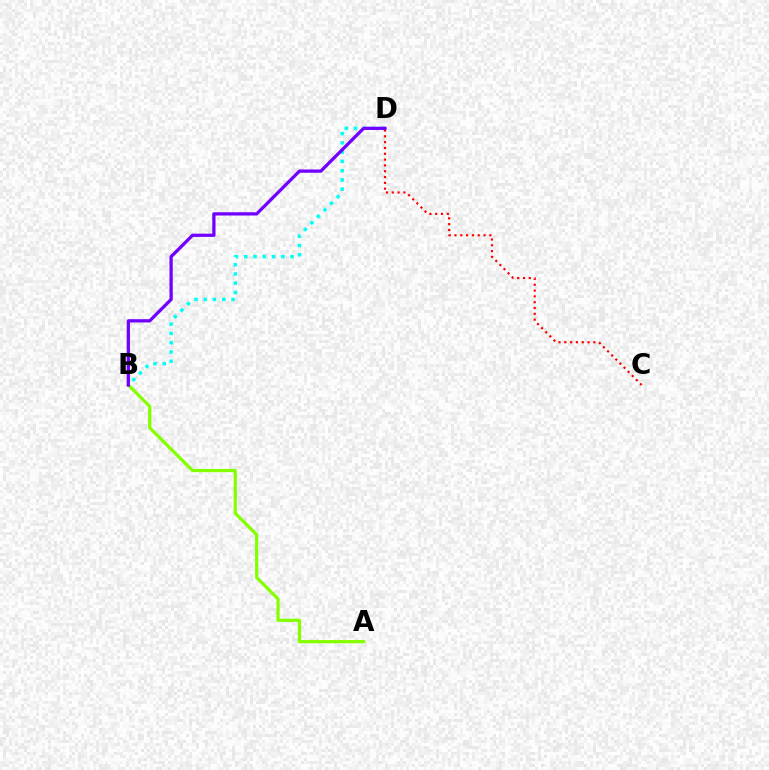{('B', 'D'): [{'color': '#00fff6', 'line_style': 'dotted', 'thickness': 2.52}, {'color': '#7200ff', 'line_style': 'solid', 'thickness': 2.35}], ('A', 'B'): [{'color': '#84ff00', 'line_style': 'solid', 'thickness': 2.32}], ('C', 'D'): [{'color': '#ff0000', 'line_style': 'dotted', 'thickness': 1.58}]}